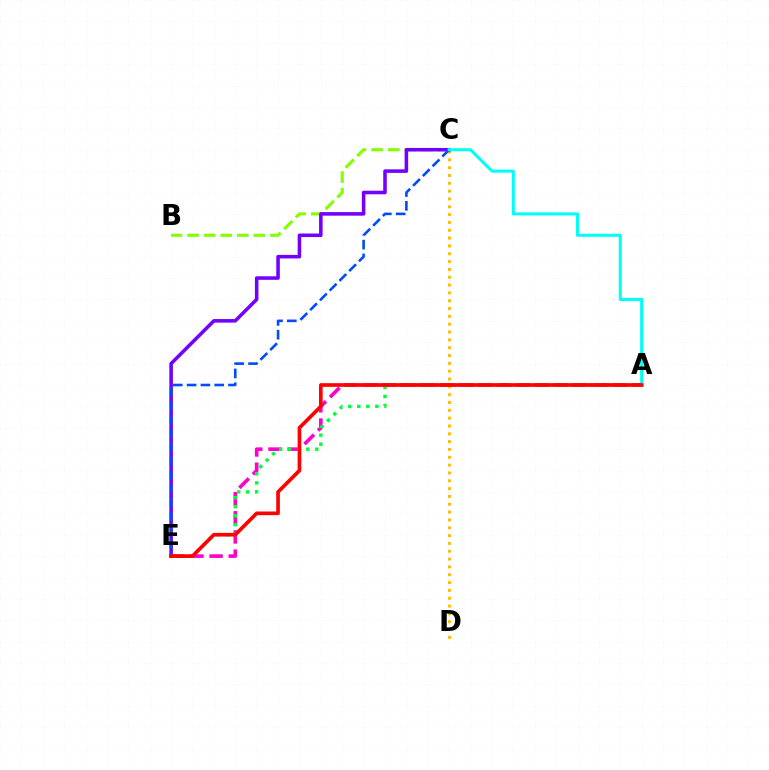{('A', 'E'): [{'color': '#ff00cf', 'line_style': 'dashed', 'thickness': 2.6}, {'color': '#00ff39', 'line_style': 'dotted', 'thickness': 2.45}, {'color': '#ff0000', 'line_style': 'solid', 'thickness': 2.63}], ('B', 'C'): [{'color': '#84ff00', 'line_style': 'dashed', 'thickness': 2.25}], ('C', 'D'): [{'color': '#ffbd00', 'line_style': 'dotted', 'thickness': 2.13}], ('C', 'E'): [{'color': '#7200ff', 'line_style': 'solid', 'thickness': 2.56}, {'color': '#004bff', 'line_style': 'dashed', 'thickness': 1.88}], ('A', 'C'): [{'color': '#00fff6', 'line_style': 'solid', 'thickness': 2.2}]}